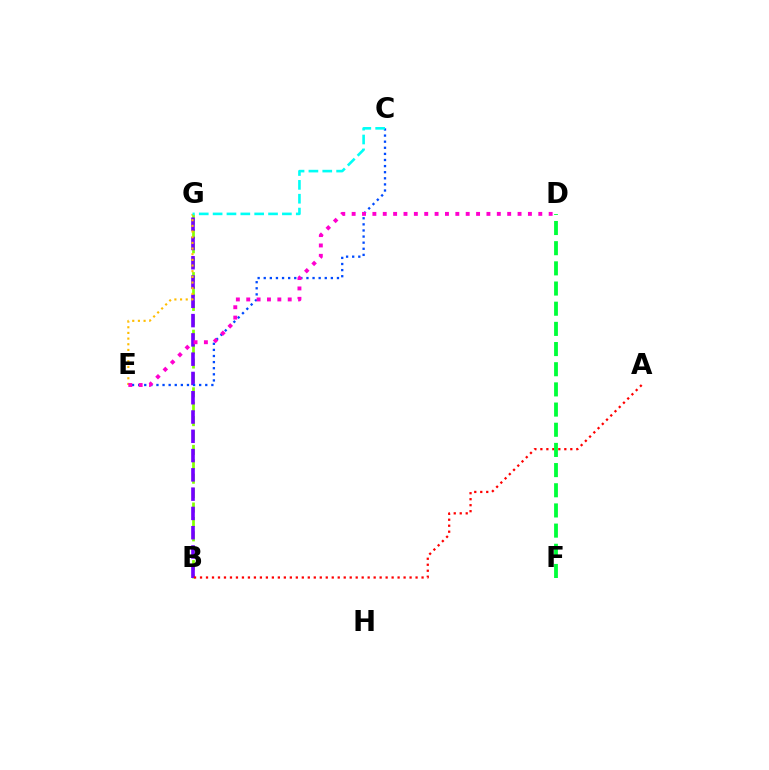{('B', 'G'): [{'color': '#84ff00', 'line_style': 'dashed', 'thickness': 1.96}, {'color': '#7200ff', 'line_style': 'dashed', 'thickness': 2.62}], ('C', 'E'): [{'color': '#004bff', 'line_style': 'dotted', 'thickness': 1.66}], ('A', 'B'): [{'color': '#ff0000', 'line_style': 'dotted', 'thickness': 1.63}], ('E', 'G'): [{'color': '#ffbd00', 'line_style': 'dotted', 'thickness': 1.54}], ('D', 'F'): [{'color': '#00ff39', 'line_style': 'dashed', 'thickness': 2.74}], ('D', 'E'): [{'color': '#ff00cf', 'line_style': 'dotted', 'thickness': 2.82}], ('C', 'G'): [{'color': '#00fff6', 'line_style': 'dashed', 'thickness': 1.88}]}